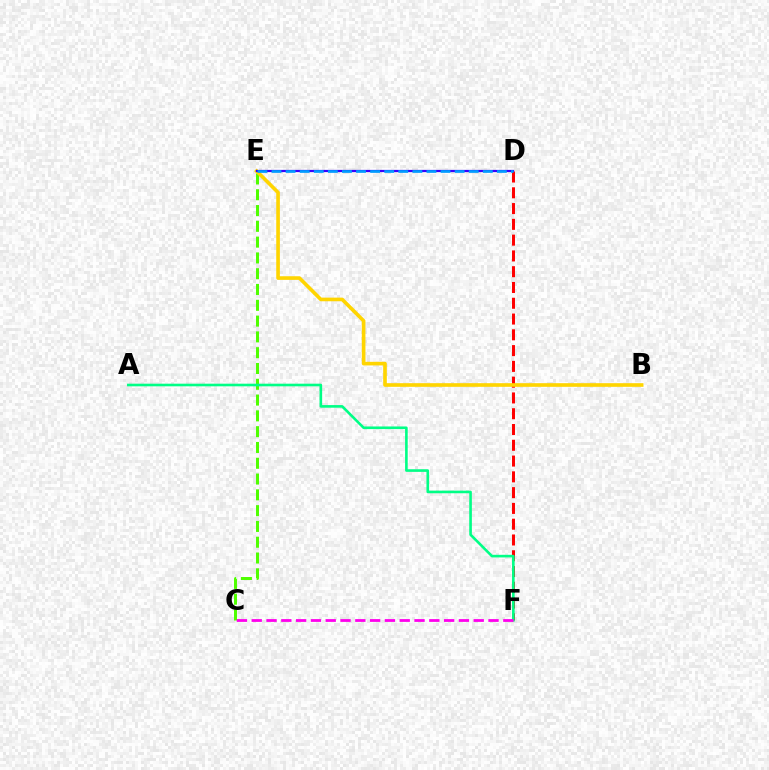{('D', 'F'): [{'color': '#ff0000', 'line_style': 'dashed', 'thickness': 2.14}], ('C', 'E'): [{'color': '#4fff00', 'line_style': 'dashed', 'thickness': 2.15}], ('B', 'E'): [{'color': '#ffd500', 'line_style': 'solid', 'thickness': 2.62}], ('D', 'E'): [{'color': '#3700ff', 'line_style': 'solid', 'thickness': 1.61}, {'color': '#009eff', 'line_style': 'dashed', 'thickness': 1.91}], ('A', 'F'): [{'color': '#00ff86', 'line_style': 'solid', 'thickness': 1.89}], ('C', 'F'): [{'color': '#ff00ed', 'line_style': 'dashed', 'thickness': 2.01}]}